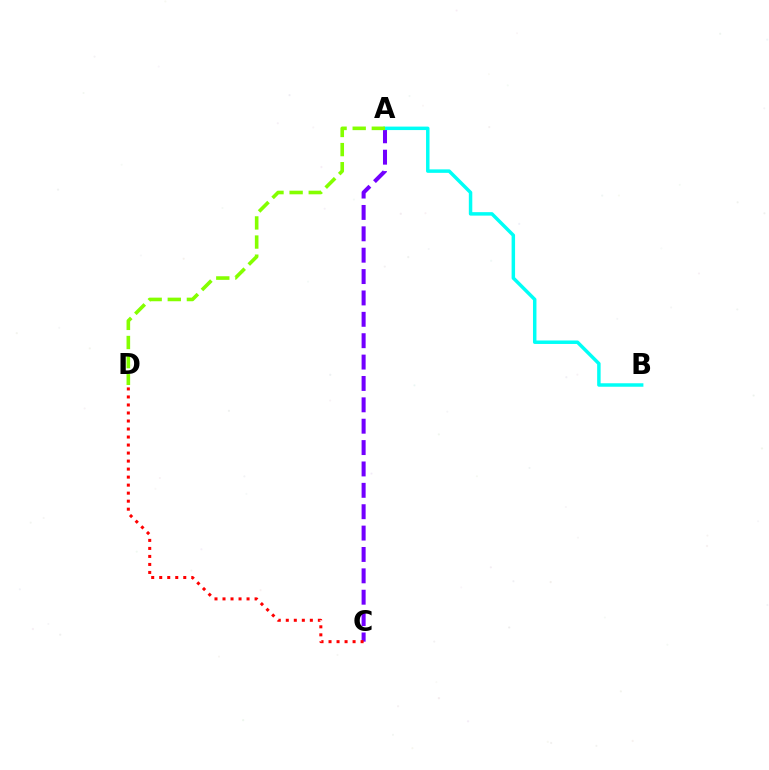{('A', 'C'): [{'color': '#7200ff', 'line_style': 'dashed', 'thickness': 2.9}], ('A', 'B'): [{'color': '#00fff6', 'line_style': 'solid', 'thickness': 2.5}], ('A', 'D'): [{'color': '#84ff00', 'line_style': 'dashed', 'thickness': 2.6}], ('C', 'D'): [{'color': '#ff0000', 'line_style': 'dotted', 'thickness': 2.18}]}